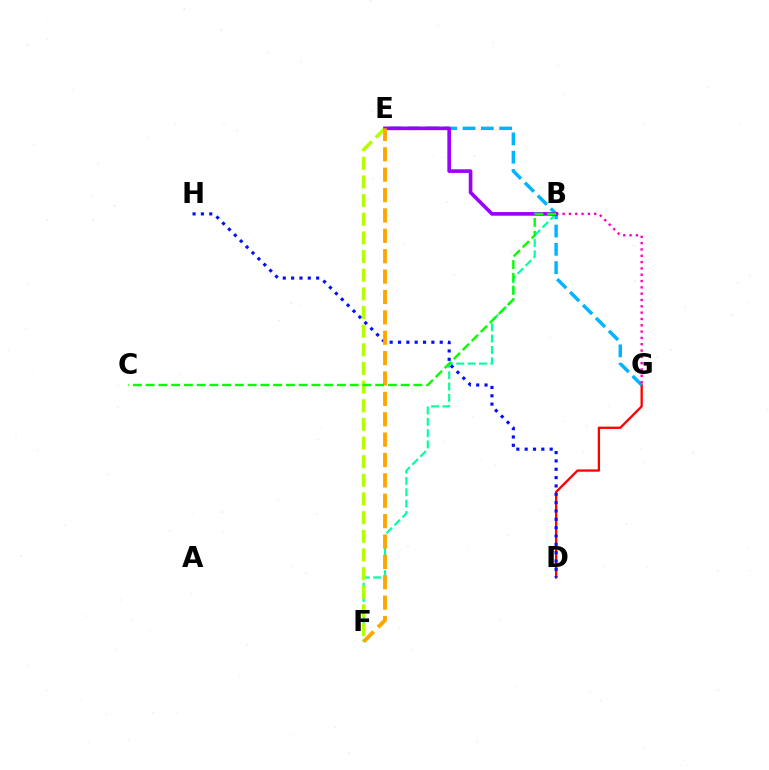{('D', 'G'): [{'color': '#ff0000', 'line_style': 'solid', 'thickness': 1.66}], ('E', 'G'): [{'color': '#00b5ff', 'line_style': 'dashed', 'thickness': 2.49}], ('B', 'F'): [{'color': '#00ff9d', 'line_style': 'dashed', 'thickness': 1.54}], ('B', 'G'): [{'color': '#ff00bd', 'line_style': 'dotted', 'thickness': 1.72}], ('E', 'F'): [{'color': '#b3ff00', 'line_style': 'dashed', 'thickness': 2.53}, {'color': '#ffa500', 'line_style': 'dashed', 'thickness': 2.77}], ('B', 'E'): [{'color': '#9b00ff', 'line_style': 'solid', 'thickness': 2.62}], ('D', 'H'): [{'color': '#0010ff', 'line_style': 'dotted', 'thickness': 2.27}], ('B', 'C'): [{'color': '#08ff00', 'line_style': 'dashed', 'thickness': 1.73}]}